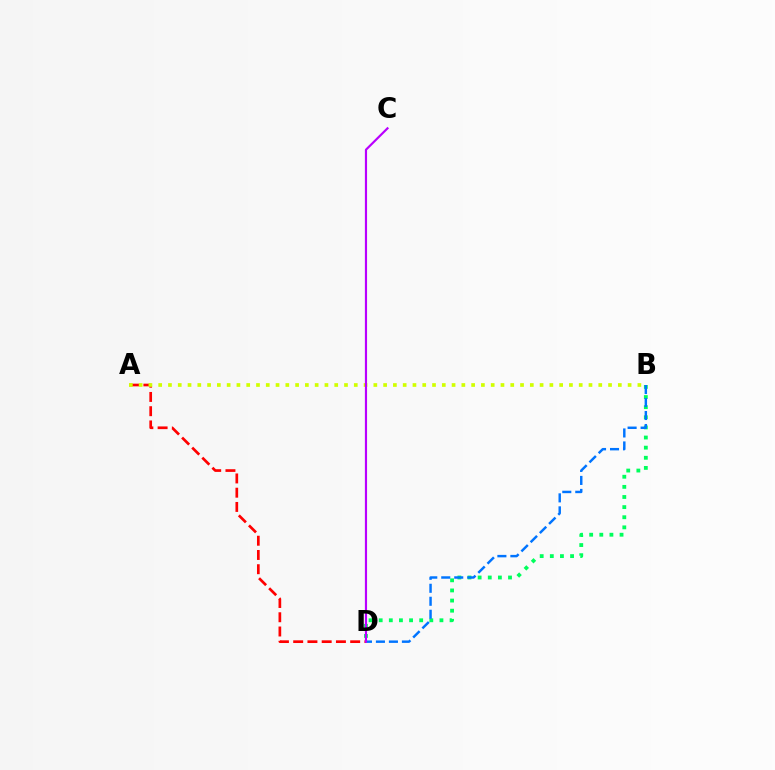{('B', 'D'): [{'color': '#00ff5c', 'line_style': 'dotted', 'thickness': 2.75}, {'color': '#0074ff', 'line_style': 'dashed', 'thickness': 1.76}], ('A', 'D'): [{'color': '#ff0000', 'line_style': 'dashed', 'thickness': 1.94}], ('A', 'B'): [{'color': '#d1ff00', 'line_style': 'dotted', 'thickness': 2.66}], ('C', 'D'): [{'color': '#b900ff', 'line_style': 'solid', 'thickness': 1.56}]}